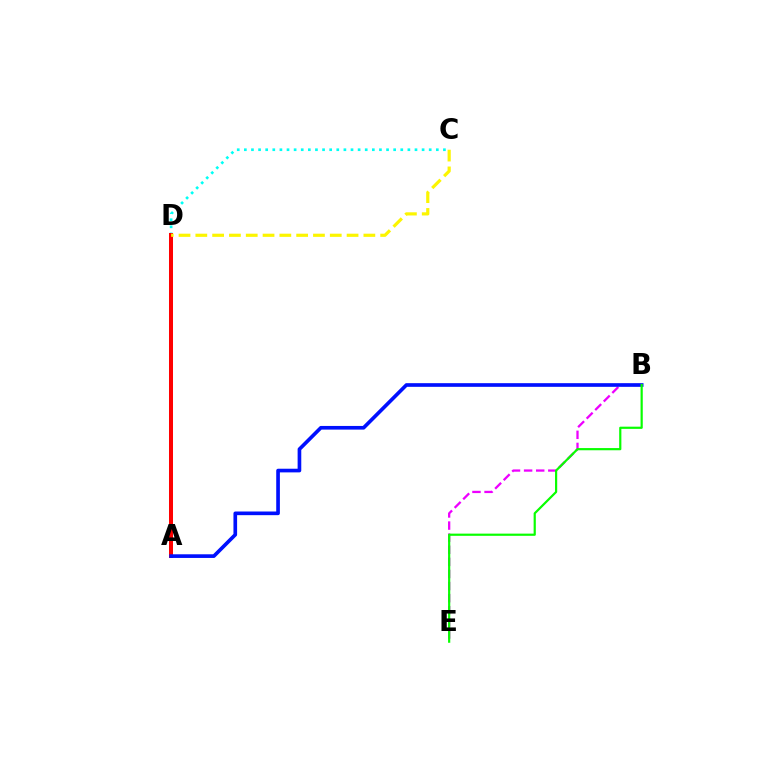{('C', 'D'): [{'color': '#00fff6', 'line_style': 'dotted', 'thickness': 1.93}, {'color': '#fcf500', 'line_style': 'dashed', 'thickness': 2.28}], ('B', 'E'): [{'color': '#ee00ff', 'line_style': 'dashed', 'thickness': 1.64}, {'color': '#08ff00', 'line_style': 'solid', 'thickness': 1.58}], ('A', 'D'): [{'color': '#ff0000', 'line_style': 'solid', 'thickness': 2.89}], ('A', 'B'): [{'color': '#0010ff', 'line_style': 'solid', 'thickness': 2.63}]}